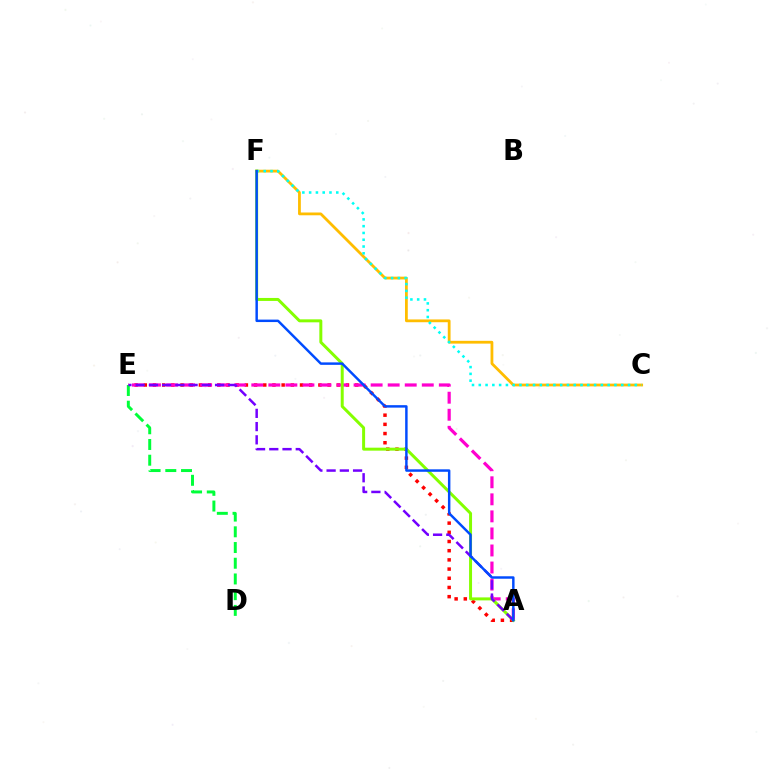{('C', 'F'): [{'color': '#ffbd00', 'line_style': 'solid', 'thickness': 2.0}, {'color': '#00fff6', 'line_style': 'dotted', 'thickness': 1.84}], ('A', 'E'): [{'color': '#ff0000', 'line_style': 'dotted', 'thickness': 2.5}, {'color': '#ff00cf', 'line_style': 'dashed', 'thickness': 2.32}, {'color': '#7200ff', 'line_style': 'dashed', 'thickness': 1.8}], ('D', 'E'): [{'color': '#00ff39', 'line_style': 'dashed', 'thickness': 2.13}], ('A', 'F'): [{'color': '#84ff00', 'line_style': 'solid', 'thickness': 2.15}, {'color': '#004bff', 'line_style': 'solid', 'thickness': 1.77}]}